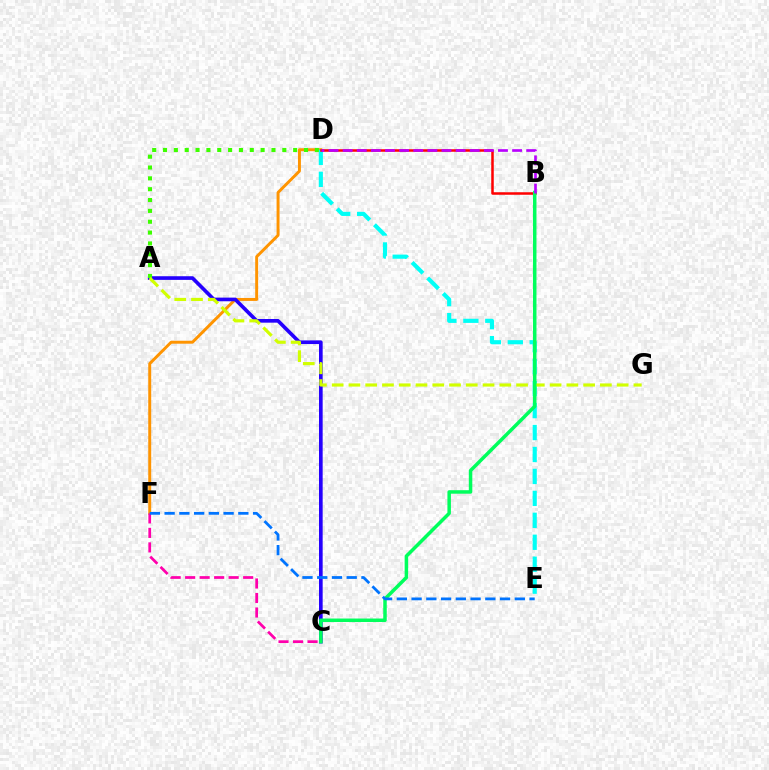{('D', 'F'): [{'color': '#ff9400', 'line_style': 'solid', 'thickness': 2.12}], ('D', 'E'): [{'color': '#00fff6', 'line_style': 'dashed', 'thickness': 2.98}], ('A', 'C'): [{'color': '#2500ff', 'line_style': 'solid', 'thickness': 2.63}], ('B', 'D'): [{'color': '#ff0000', 'line_style': 'solid', 'thickness': 1.81}, {'color': '#b900ff', 'line_style': 'dashed', 'thickness': 1.92}], ('A', 'D'): [{'color': '#3dff00', 'line_style': 'dotted', 'thickness': 2.95}], ('C', 'F'): [{'color': '#ff00ac', 'line_style': 'dashed', 'thickness': 1.97}], ('A', 'G'): [{'color': '#d1ff00', 'line_style': 'dashed', 'thickness': 2.28}], ('B', 'C'): [{'color': '#00ff5c', 'line_style': 'solid', 'thickness': 2.52}], ('E', 'F'): [{'color': '#0074ff', 'line_style': 'dashed', 'thickness': 2.0}]}